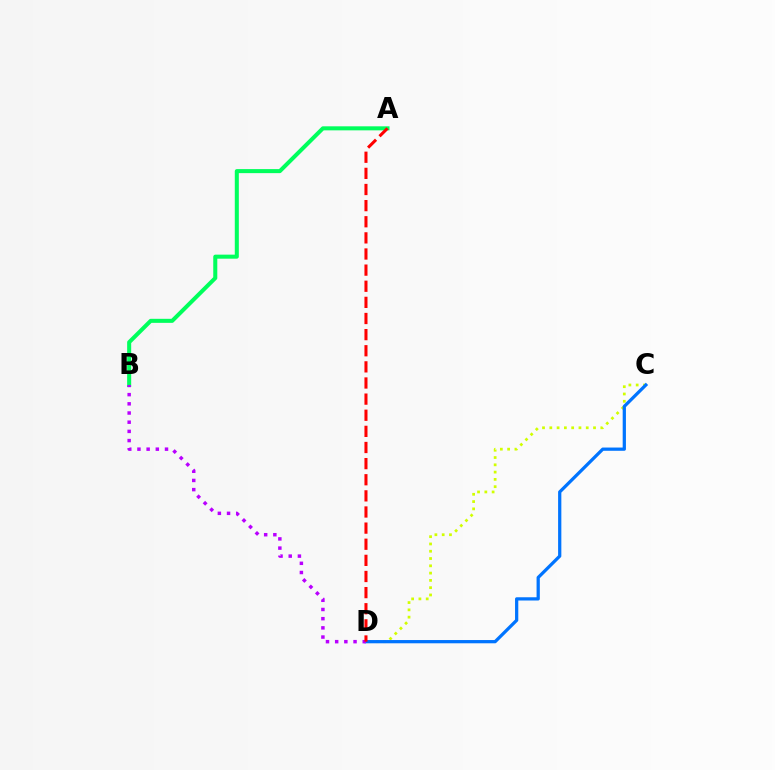{('A', 'B'): [{'color': '#00ff5c', 'line_style': 'solid', 'thickness': 2.91}], ('C', 'D'): [{'color': '#d1ff00', 'line_style': 'dotted', 'thickness': 1.98}, {'color': '#0074ff', 'line_style': 'solid', 'thickness': 2.34}], ('B', 'D'): [{'color': '#b900ff', 'line_style': 'dotted', 'thickness': 2.5}], ('A', 'D'): [{'color': '#ff0000', 'line_style': 'dashed', 'thickness': 2.19}]}